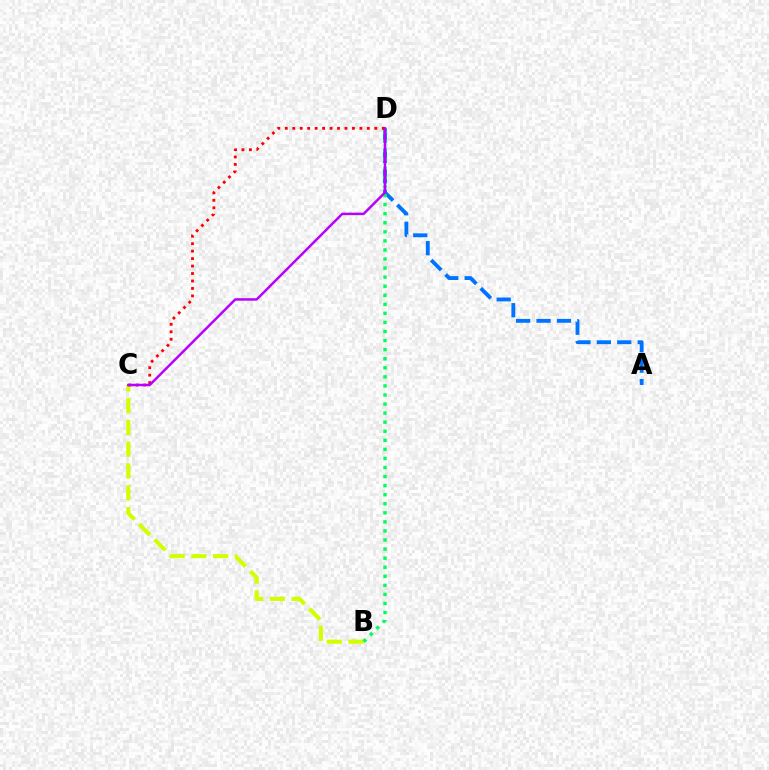{('A', 'D'): [{'color': '#0074ff', 'line_style': 'dashed', 'thickness': 2.77}], ('B', 'C'): [{'color': '#d1ff00', 'line_style': 'dashed', 'thickness': 2.96}], ('B', 'D'): [{'color': '#00ff5c', 'line_style': 'dotted', 'thickness': 2.46}], ('C', 'D'): [{'color': '#ff0000', 'line_style': 'dotted', 'thickness': 2.03}, {'color': '#b900ff', 'line_style': 'solid', 'thickness': 1.79}]}